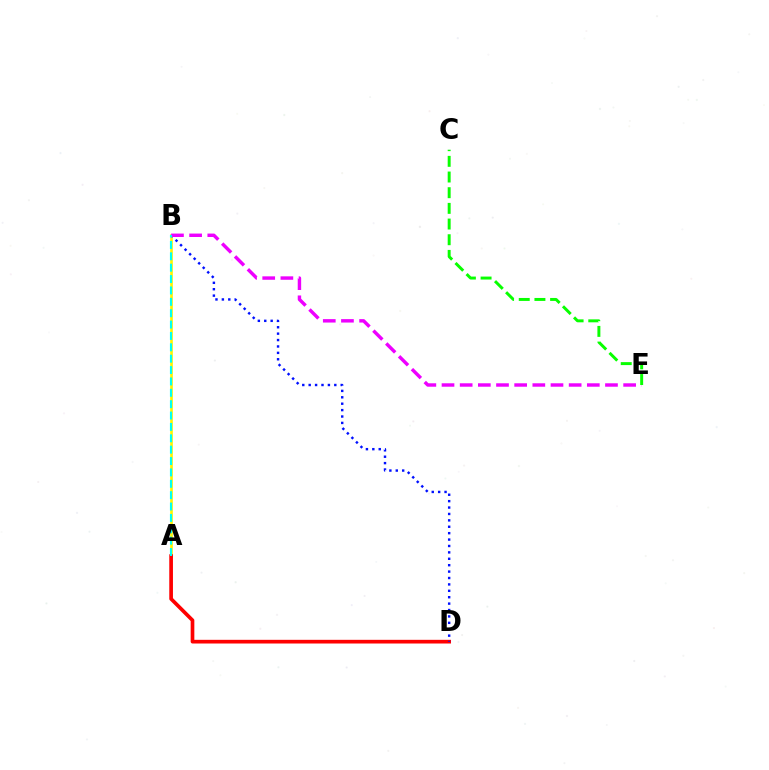{('A', 'B'): [{'color': '#fcf500', 'line_style': 'solid', 'thickness': 1.9}, {'color': '#00fff6', 'line_style': 'dashed', 'thickness': 1.55}], ('A', 'D'): [{'color': '#ff0000', 'line_style': 'solid', 'thickness': 2.65}], ('B', 'D'): [{'color': '#0010ff', 'line_style': 'dotted', 'thickness': 1.74}], ('B', 'E'): [{'color': '#ee00ff', 'line_style': 'dashed', 'thickness': 2.47}], ('C', 'E'): [{'color': '#08ff00', 'line_style': 'dashed', 'thickness': 2.13}]}